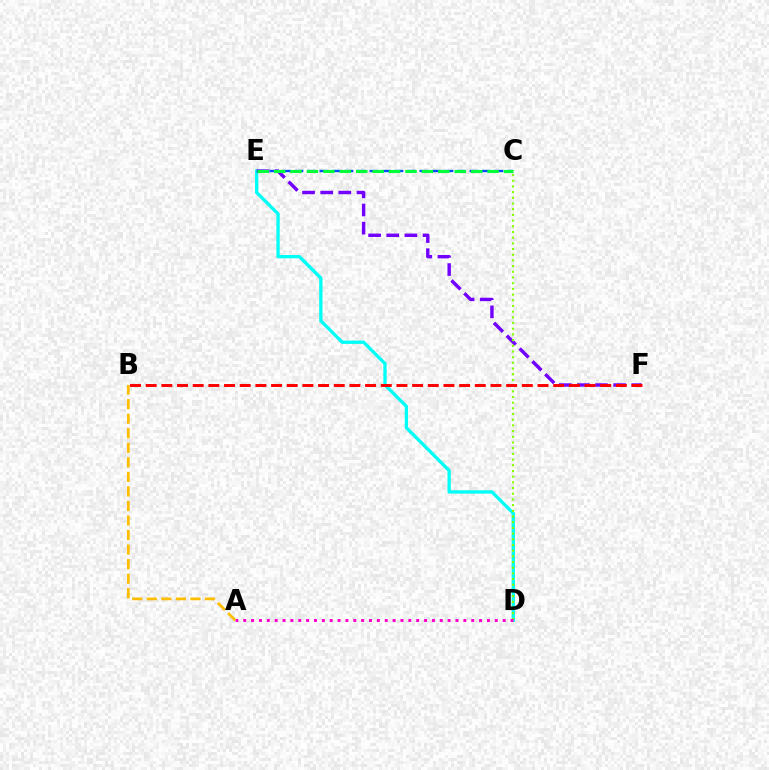{('D', 'E'): [{'color': '#00fff6', 'line_style': 'solid', 'thickness': 2.38}], ('E', 'F'): [{'color': '#7200ff', 'line_style': 'dashed', 'thickness': 2.46}], ('C', 'D'): [{'color': '#84ff00', 'line_style': 'dotted', 'thickness': 1.55}], ('C', 'E'): [{'color': '#004bff', 'line_style': 'dashed', 'thickness': 1.7}, {'color': '#00ff39', 'line_style': 'dashed', 'thickness': 2.23}], ('B', 'F'): [{'color': '#ff0000', 'line_style': 'dashed', 'thickness': 2.13}], ('A', 'D'): [{'color': '#ff00cf', 'line_style': 'dotted', 'thickness': 2.14}], ('A', 'B'): [{'color': '#ffbd00', 'line_style': 'dashed', 'thickness': 1.98}]}